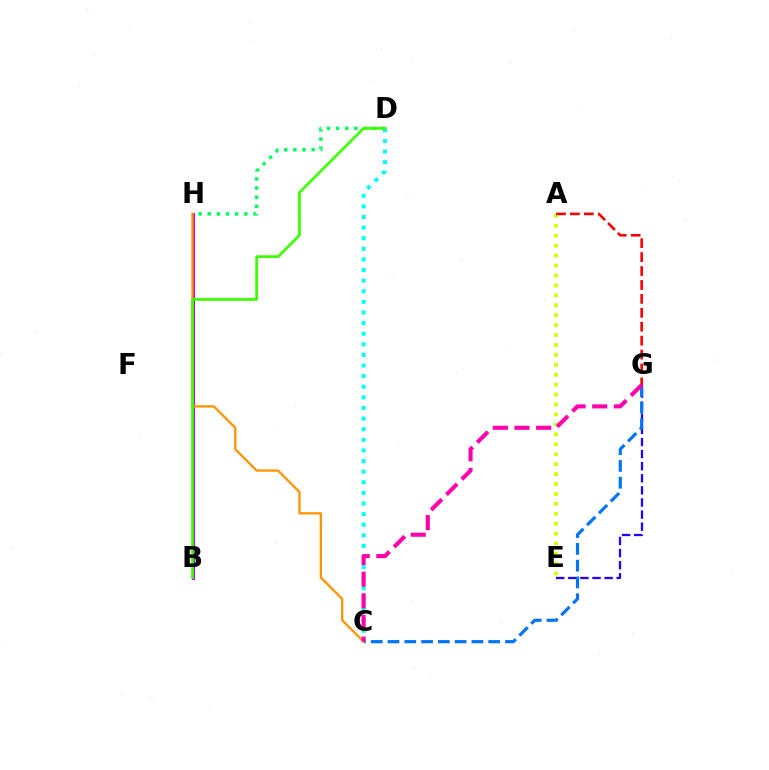{('D', 'H'): [{'color': '#00ff5c', 'line_style': 'dotted', 'thickness': 2.49}], ('E', 'G'): [{'color': '#2500ff', 'line_style': 'dashed', 'thickness': 1.64}], ('A', 'E'): [{'color': '#d1ff00', 'line_style': 'dotted', 'thickness': 2.7}], ('C', 'D'): [{'color': '#00fff6', 'line_style': 'dotted', 'thickness': 2.88}], ('C', 'G'): [{'color': '#0074ff', 'line_style': 'dashed', 'thickness': 2.28}, {'color': '#ff00ac', 'line_style': 'dashed', 'thickness': 2.94}], ('B', 'H'): [{'color': '#b900ff', 'line_style': 'solid', 'thickness': 2.11}], ('A', 'G'): [{'color': '#ff0000', 'line_style': 'dashed', 'thickness': 1.89}], ('C', 'H'): [{'color': '#ff9400', 'line_style': 'solid', 'thickness': 1.66}], ('B', 'D'): [{'color': '#3dff00', 'line_style': 'solid', 'thickness': 1.98}]}